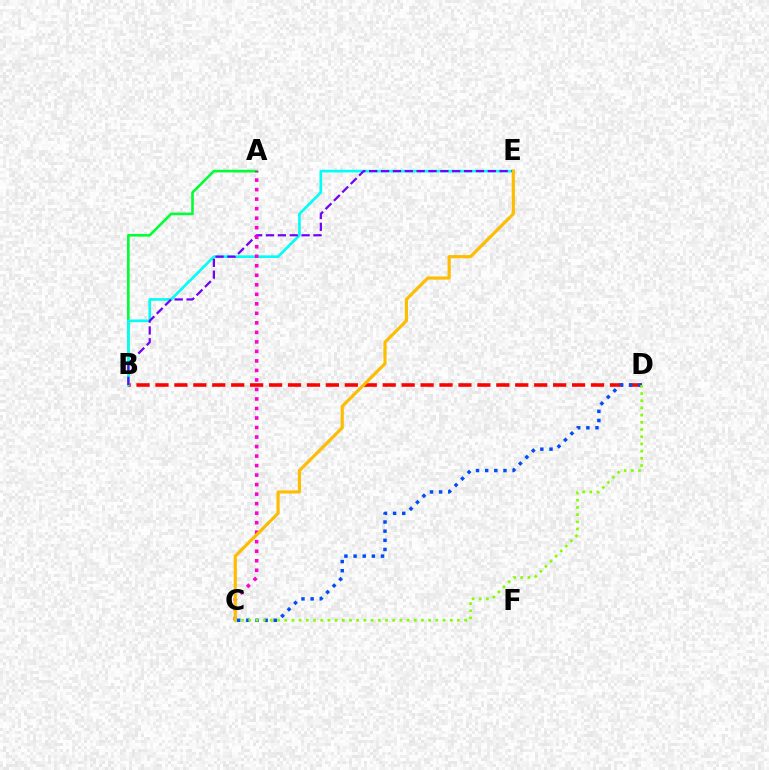{('A', 'B'): [{'color': '#00ff39', 'line_style': 'solid', 'thickness': 1.9}], ('B', 'D'): [{'color': '#ff0000', 'line_style': 'dashed', 'thickness': 2.57}], ('B', 'E'): [{'color': '#00fff6', 'line_style': 'solid', 'thickness': 1.9}, {'color': '#7200ff', 'line_style': 'dashed', 'thickness': 1.61}], ('A', 'C'): [{'color': '#ff00cf', 'line_style': 'dotted', 'thickness': 2.59}], ('C', 'D'): [{'color': '#004bff', 'line_style': 'dotted', 'thickness': 2.49}, {'color': '#84ff00', 'line_style': 'dotted', 'thickness': 1.96}], ('C', 'E'): [{'color': '#ffbd00', 'line_style': 'solid', 'thickness': 2.28}]}